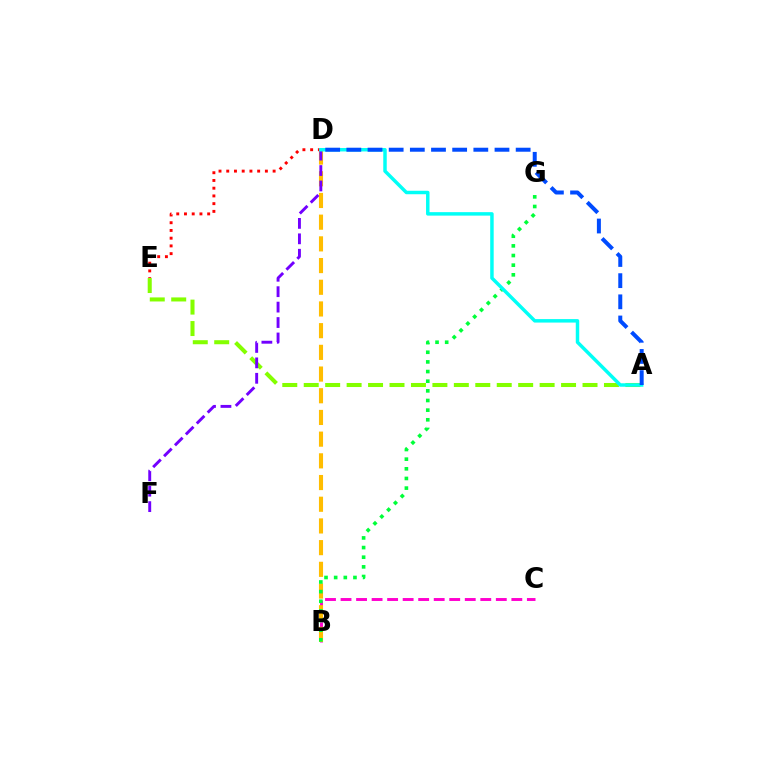{('B', 'C'): [{'color': '#ff00cf', 'line_style': 'dashed', 'thickness': 2.11}], ('D', 'E'): [{'color': '#ff0000', 'line_style': 'dotted', 'thickness': 2.1}], ('A', 'E'): [{'color': '#84ff00', 'line_style': 'dashed', 'thickness': 2.91}], ('B', 'D'): [{'color': '#ffbd00', 'line_style': 'dashed', 'thickness': 2.95}], ('B', 'G'): [{'color': '#00ff39', 'line_style': 'dotted', 'thickness': 2.62}], ('D', 'F'): [{'color': '#7200ff', 'line_style': 'dashed', 'thickness': 2.1}], ('A', 'D'): [{'color': '#00fff6', 'line_style': 'solid', 'thickness': 2.5}, {'color': '#004bff', 'line_style': 'dashed', 'thickness': 2.88}]}